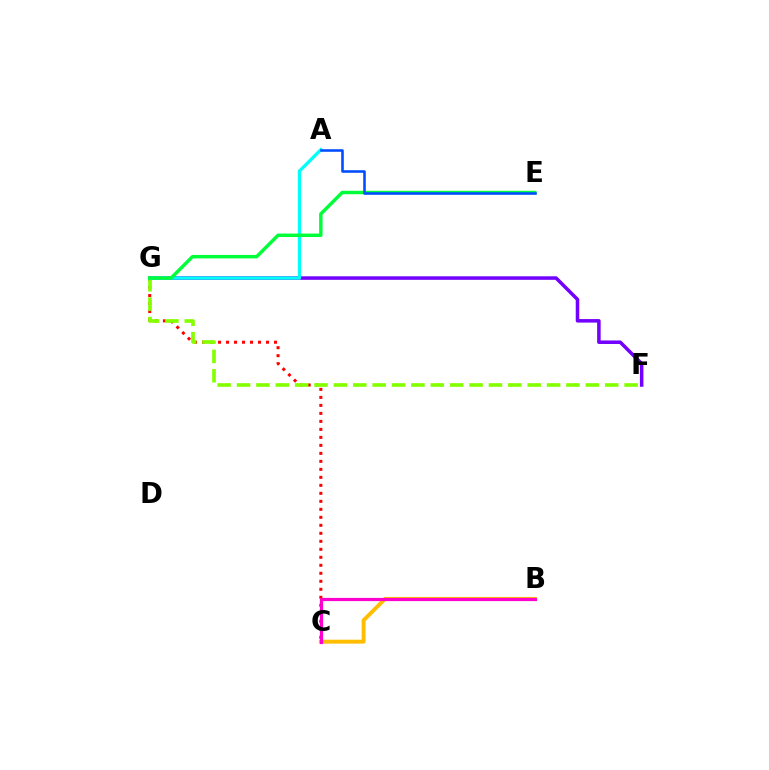{('B', 'C'): [{'color': '#ffbd00', 'line_style': 'solid', 'thickness': 2.82}, {'color': '#ff00cf', 'line_style': 'solid', 'thickness': 2.3}], ('C', 'G'): [{'color': '#ff0000', 'line_style': 'dotted', 'thickness': 2.17}], ('F', 'G'): [{'color': '#7200ff', 'line_style': 'solid', 'thickness': 2.53}, {'color': '#84ff00', 'line_style': 'dashed', 'thickness': 2.63}], ('A', 'G'): [{'color': '#00fff6', 'line_style': 'solid', 'thickness': 2.37}], ('E', 'G'): [{'color': '#00ff39', 'line_style': 'solid', 'thickness': 2.48}], ('A', 'E'): [{'color': '#004bff', 'line_style': 'solid', 'thickness': 1.85}]}